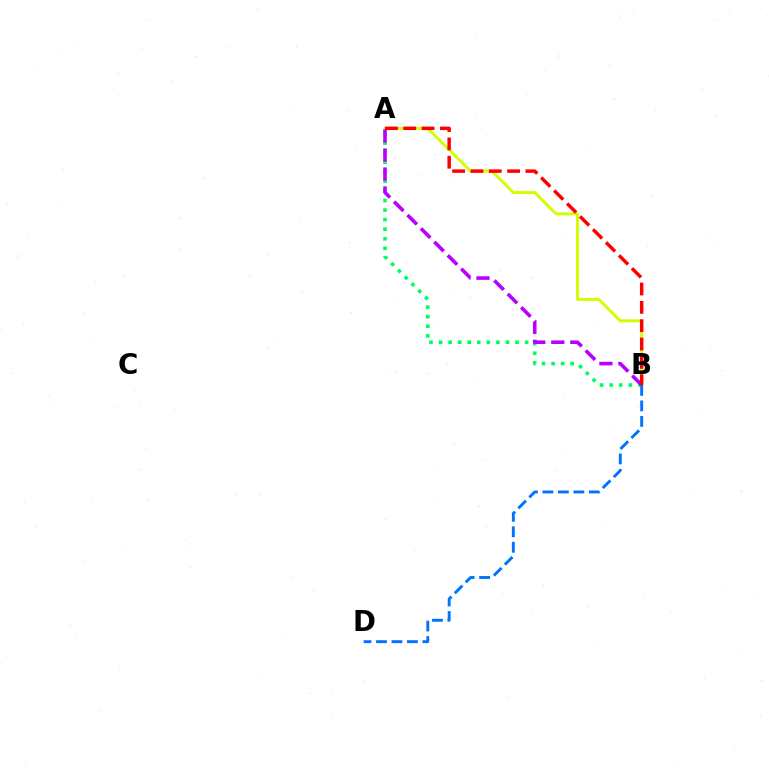{('A', 'B'): [{'color': '#00ff5c', 'line_style': 'dotted', 'thickness': 2.6}, {'color': '#d1ff00', 'line_style': 'solid', 'thickness': 2.12}, {'color': '#b900ff', 'line_style': 'dashed', 'thickness': 2.58}, {'color': '#ff0000', 'line_style': 'dashed', 'thickness': 2.49}], ('B', 'D'): [{'color': '#0074ff', 'line_style': 'dashed', 'thickness': 2.1}]}